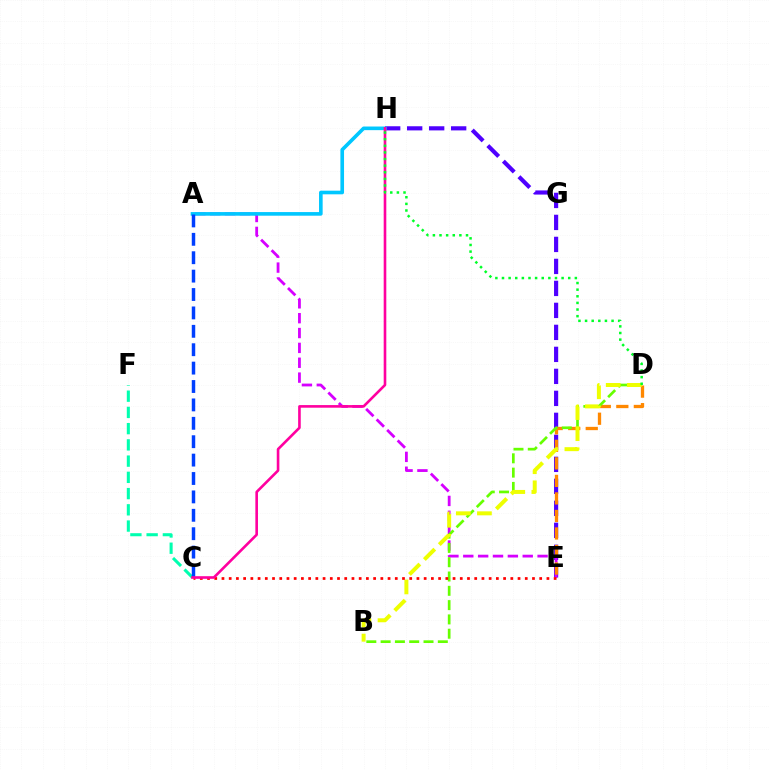{('E', 'H'): [{'color': '#4f00ff', 'line_style': 'dashed', 'thickness': 2.99}], ('A', 'E'): [{'color': '#d600ff', 'line_style': 'dashed', 'thickness': 2.02}], ('A', 'H'): [{'color': '#00c7ff', 'line_style': 'solid', 'thickness': 2.61}], ('D', 'E'): [{'color': '#ff8800', 'line_style': 'dashed', 'thickness': 2.38}], ('C', 'F'): [{'color': '#00ffaf', 'line_style': 'dashed', 'thickness': 2.21}], ('B', 'D'): [{'color': '#66ff00', 'line_style': 'dashed', 'thickness': 1.94}, {'color': '#eeff00', 'line_style': 'dashed', 'thickness': 2.87}], ('C', 'E'): [{'color': '#ff0000', 'line_style': 'dotted', 'thickness': 1.96}], ('A', 'C'): [{'color': '#003fff', 'line_style': 'dashed', 'thickness': 2.5}], ('C', 'H'): [{'color': '#ff00a0', 'line_style': 'solid', 'thickness': 1.89}], ('D', 'H'): [{'color': '#00ff27', 'line_style': 'dotted', 'thickness': 1.8}]}